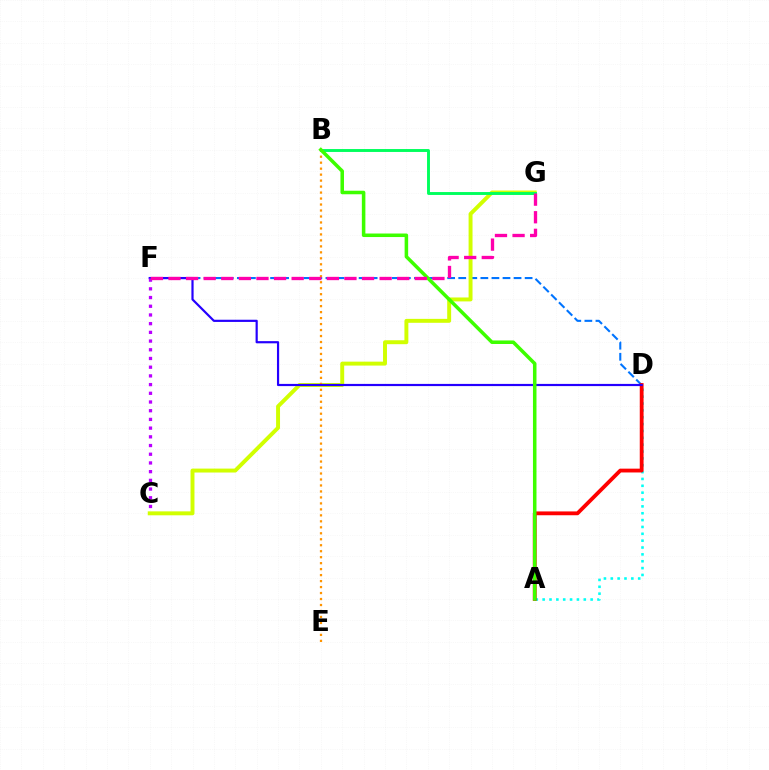{('A', 'D'): [{'color': '#00fff6', 'line_style': 'dotted', 'thickness': 1.86}, {'color': '#ff0000', 'line_style': 'solid', 'thickness': 2.75}], ('D', 'F'): [{'color': '#0074ff', 'line_style': 'dashed', 'thickness': 1.5}, {'color': '#2500ff', 'line_style': 'solid', 'thickness': 1.58}], ('C', 'G'): [{'color': '#d1ff00', 'line_style': 'solid', 'thickness': 2.83}], ('B', 'E'): [{'color': '#ff9400', 'line_style': 'dotted', 'thickness': 1.62}], ('B', 'G'): [{'color': '#00ff5c', 'line_style': 'solid', 'thickness': 2.09}], ('A', 'B'): [{'color': '#3dff00', 'line_style': 'solid', 'thickness': 2.54}], ('C', 'F'): [{'color': '#b900ff', 'line_style': 'dotted', 'thickness': 2.37}], ('F', 'G'): [{'color': '#ff00ac', 'line_style': 'dashed', 'thickness': 2.39}]}